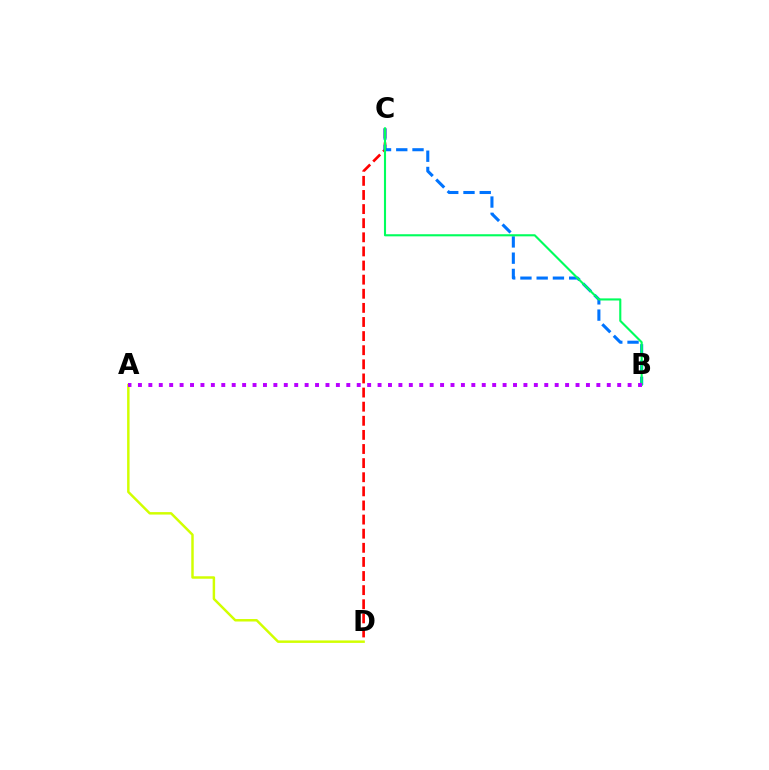{('C', 'D'): [{'color': '#ff0000', 'line_style': 'dashed', 'thickness': 1.92}], ('B', 'C'): [{'color': '#0074ff', 'line_style': 'dashed', 'thickness': 2.21}, {'color': '#00ff5c', 'line_style': 'solid', 'thickness': 1.52}], ('A', 'D'): [{'color': '#d1ff00', 'line_style': 'solid', 'thickness': 1.78}], ('A', 'B'): [{'color': '#b900ff', 'line_style': 'dotted', 'thickness': 2.83}]}